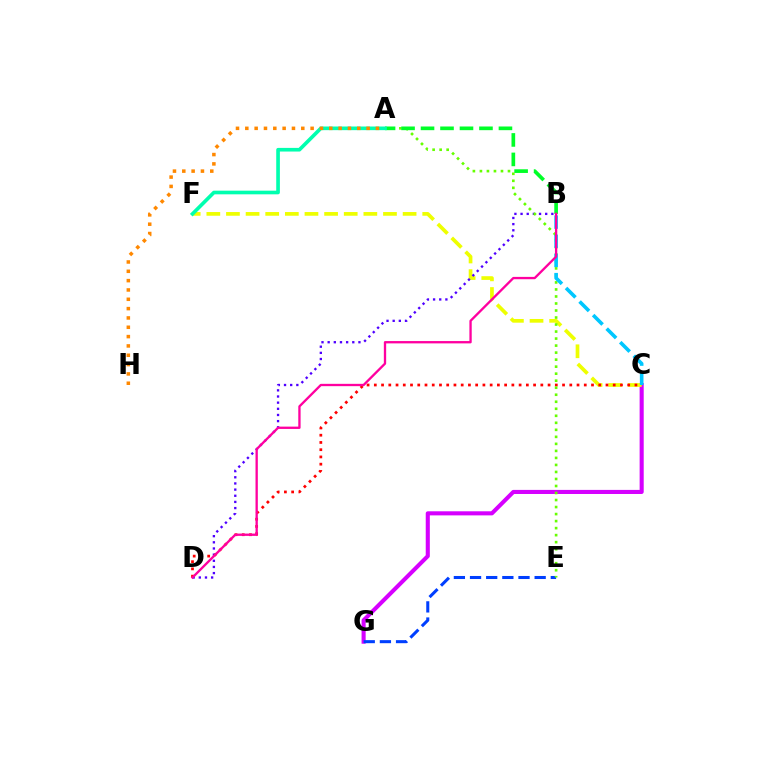{('C', 'G'): [{'color': '#d600ff', 'line_style': 'solid', 'thickness': 2.94}], ('C', 'F'): [{'color': '#eeff00', 'line_style': 'dashed', 'thickness': 2.67}], ('E', 'G'): [{'color': '#003fff', 'line_style': 'dashed', 'thickness': 2.19}], ('B', 'D'): [{'color': '#4f00ff', 'line_style': 'dotted', 'thickness': 1.67}, {'color': '#ff00a0', 'line_style': 'solid', 'thickness': 1.67}], ('C', 'D'): [{'color': '#ff0000', 'line_style': 'dotted', 'thickness': 1.97}], ('A', 'E'): [{'color': '#66ff00', 'line_style': 'dotted', 'thickness': 1.91}], ('B', 'C'): [{'color': '#00c7ff', 'line_style': 'dashed', 'thickness': 2.6}], ('A', 'B'): [{'color': '#00ff27', 'line_style': 'dashed', 'thickness': 2.65}], ('A', 'F'): [{'color': '#00ffaf', 'line_style': 'solid', 'thickness': 2.63}], ('A', 'H'): [{'color': '#ff8800', 'line_style': 'dotted', 'thickness': 2.53}]}